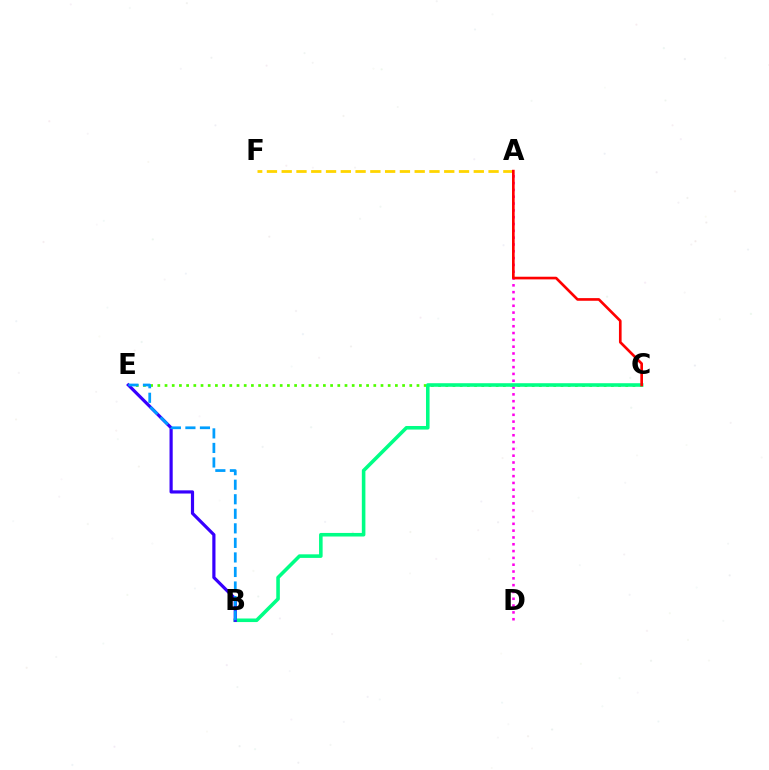{('C', 'E'): [{'color': '#4fff00', 'line_style': 'dotted', 'thickness': 1.96}], ('A', 'F'): [{'color': '#ffd500', 'line_style': 'dashed', 'thickness': 2.01}], ('A', 'D'): [{'color': '#ff00ed', 'line_style': 'dotted', 'thickness': 1.85}], ('B', 'C'): [{'color': '#00ff86', 'line_style': 'solid', 'thickness': 2.57}], ('B', 'E'): [{'color': '#3700ff', 'line_style': 'solid', 'thickness': 2.29}, {'color': '#009eff', 'line_style': 'dashed', 'thickness': 1.98}], ('A', 'C'): [{'color': '#ff0000', 'line_style': 'solid', 'thickness': 1.91}]}